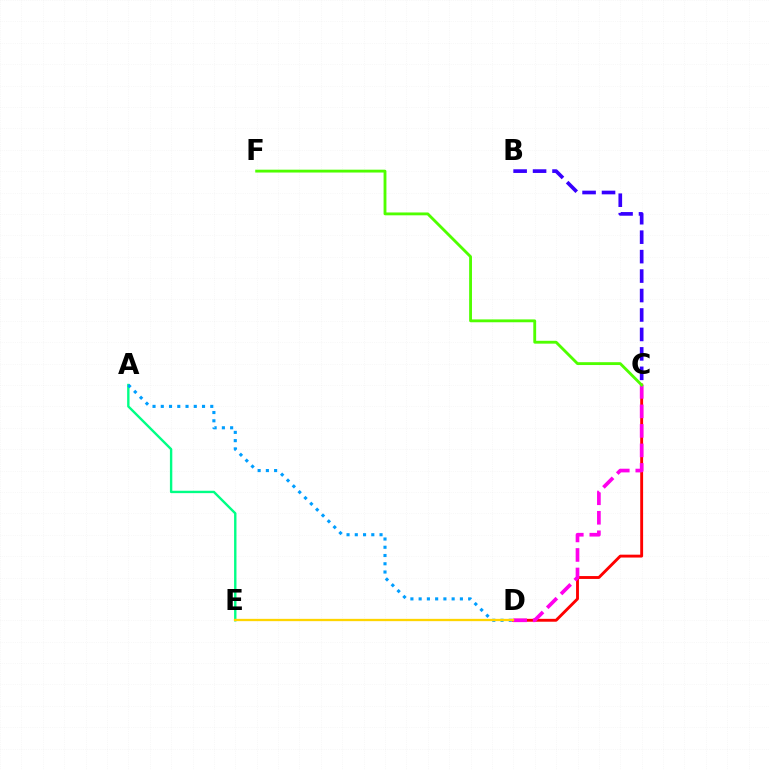{('C', 'D'): [{'color': '#ff0000', 'line_style': 'solid', 'thickness': 2.07}, {'color': '#ff00ed', 'line_style': 'dashed', 'thickness': 2.65}], ('A', 'E'): [{'color': '#00ff86', 'line_style': 'solid', 'thickness': 1.72}], ('A', 'D'): [{'color': '#009eff', 'line_style': 'dotted', 'thickness': 2.24}], ('C', 'F'): [{'color': '#4fff00', 'line_style': 'solid', 'thickness': 2.05}], ('B', 'C'): [{'color': '#3700ff', 'line_style': 'dashed', 'thickness': 2.64}], ('D', 'E'): [{'color': '#ffd500', 'line_style': 'solid', 'thickness': 1.66}]}